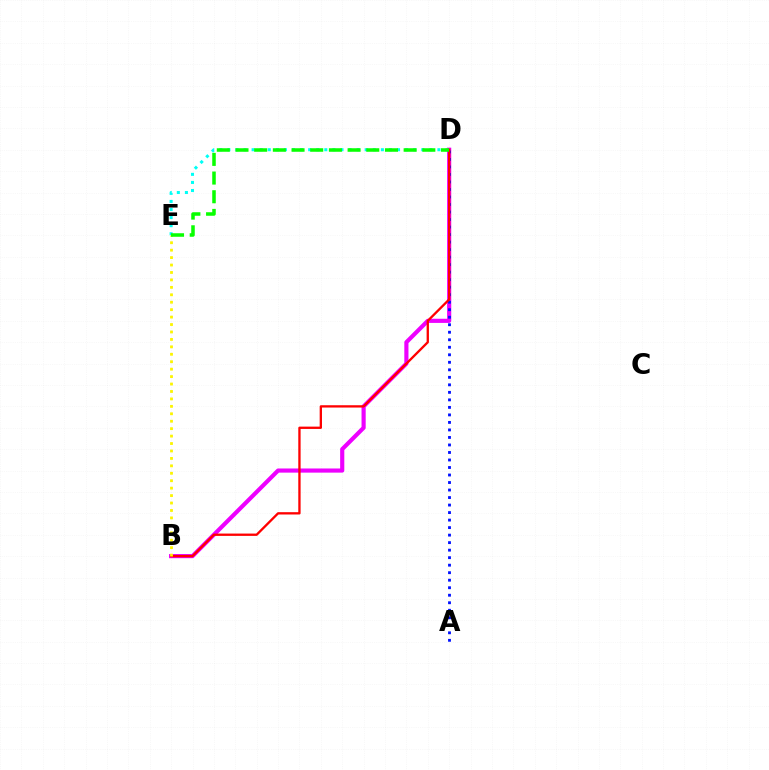{('D', 'E'): [{'color': '#00fff6', 'line_style': 'dotted', 'thickness': 2.2}, {'color': '#08ff00', 'line_style': 'dashed', 'thickness': 2.54}], ('B', 'D'): [{'color': '#ee00ff', 'line_style': 'solid', 'thickness': 2.99}, {'color': '#ff0000', 'line_style': 'solid', 'thickness': 1.67}], ('A', 'D'): [{'color': '#0010ff', 'line_style': 'dotted', 'thickness': 2.04}], ('B', 'E'): [{'color': '#fcf500', 'line_style': 'dotted', 'thickness': 2.02}]}